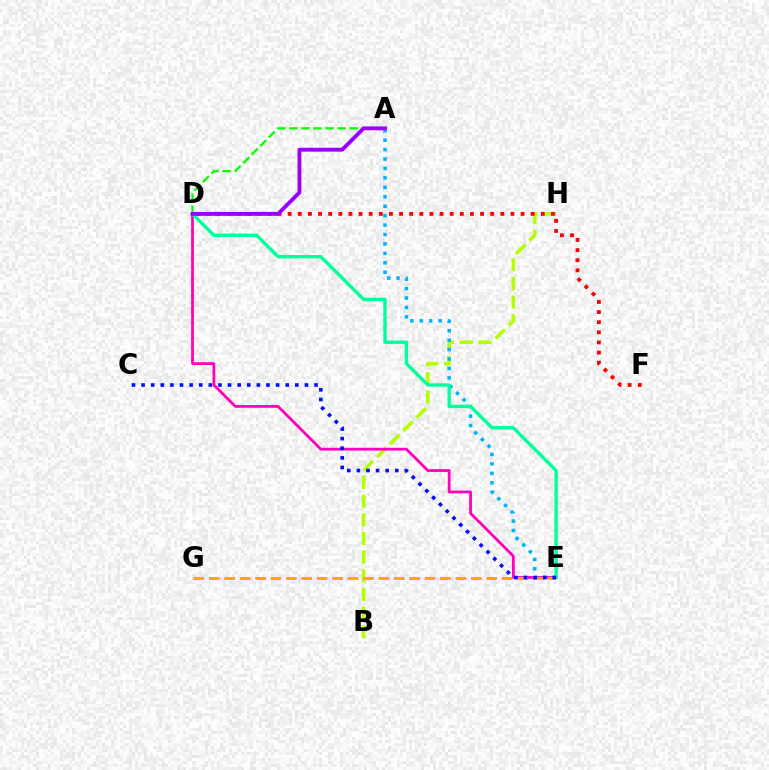{('A', 'D'): [{'color': '#08ff00', 'line_style': 'dashed', 'thickness': 1.64}, {'color': '#9b00ff', 'line_style': 'solid', 'thickness': 2.78}], ('B', 'H'): [{'color': '#b3ff00', 'line_style': 'dashed', 'thickness': 2.54}], ('D', 'E'): [{'color': '#ff00bd', 'line_style': 'solid', 'thickness': 2.0}, {'color': '#00ff9d', 'line_style': 'solid', 'thickness': 2.44}], ('D', 'F'): [{'color': '#ff0000', 'line_style': 'dotted', 'thickness': 2.75}], ('E', 'G'): [{'color': '#ffa500', 'line_style': 'dashed', 'thickness': 2.09}], ('A', 'E'): [{'color': '#00b5ff', 'line_style': 'dotted', 'thickness': 2.56}], ('C', 'E'): [{'color': '#0010ff', 'line_style': 'dotted', 'thickness': 2.61}]}